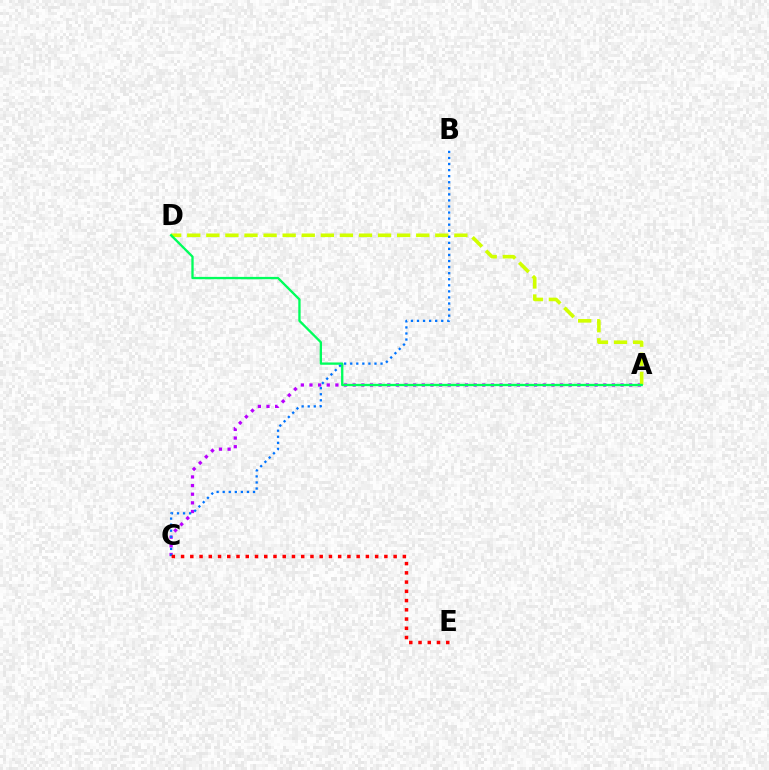{('A', 'C'): [{'color': '#b900ff', 'line_style': 'dotted', 'thickness': 2.35}], ('A', 'D'): [{'color': '#d1ff00', 'line_style': 'dashed', 'thickness': 2.59}, {'color': '#00ff5c', 'line_style': 'solid', 'thickness': 1.68}], ('B', 'C'): [{'color': '#0074ff', 'line_style': 'dotted', 'thickness': 1.65}], ('C', 'E'): [{'color': '#ff0000', 'line_style': 'dotted', 'thickness': 2.51}]}